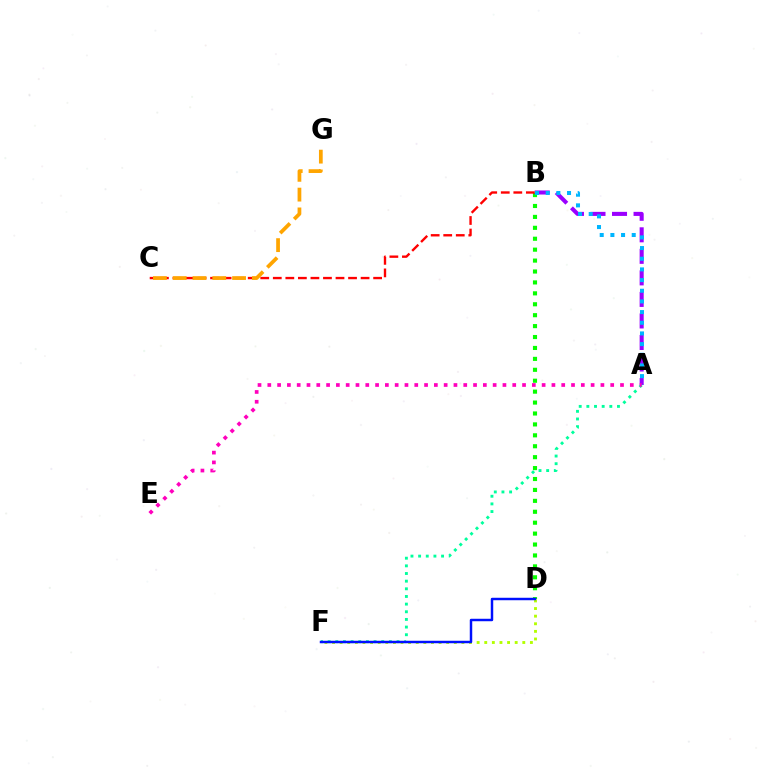{('B', 'D'): [{'color': '#08ff00', 'line_style': 'dotted', 'thickness': 2.97}], ('A', 'B'): [{'color': '#9b00ff', 'line_style': 'dashed', 'thickness': 2.93}, {'color': '#00b5ff', 'line_style': 'dotted', 'thickness': 2.9}], ('B', 'C'): [{'color': '#ff0000', 'line_style': 'dashed', 'thickness': 1.7}], ('A', 'F'): [{'color': '#00ff9d', 'line_style': 'dotted', 'thickness': 2.08}], ('D', 'F'): [{'color': '#b3ff00', 'line_style': 'dotted', 'thickness': 2.07}, {'color': '#0010ff', 'line_style': 'solid', 'thickness': 1.77}], ('A', 'E'): [{'color': '#ff00bd', 'line_style': 'dotted', 'thickness': 2.66}], ('C', 'G'): [{'color': '#ffa500', 'line_style': 'dashed', 'thickness': 2.69}]}